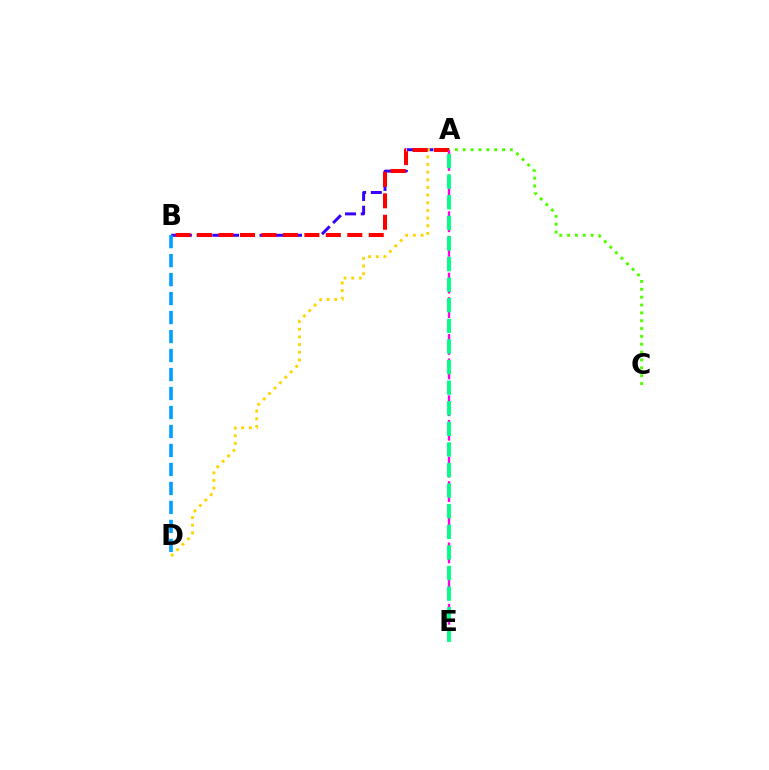{('A', 'B'): [{'color': '#3700ff', 'line_style': 'dashed', 'thickness': 2.14}, {'color': '#ff0000', 'line_style': 'dashed', 'thickness': 2.92}], ('A', 'D'): [{'color': '#ffd500', 'line_style': 'dotted', 'thickness': 2.08}], ('B', 'D'): [{'color': '#009eff', 'line_style': 'dashed', 'thickness': 2.58}], ('A', 'C'): [{'color': '#4fff00', 'line_style': 'dotted', 'thickness': 2.13}], ('A', 'E'): [{'color': '#ff00ed', 'line_style': 'dashed', 'thickness': 1.67}, {'color': '#00ff86', 'line_style': 'dashed', 'thickness': 2.8}]}